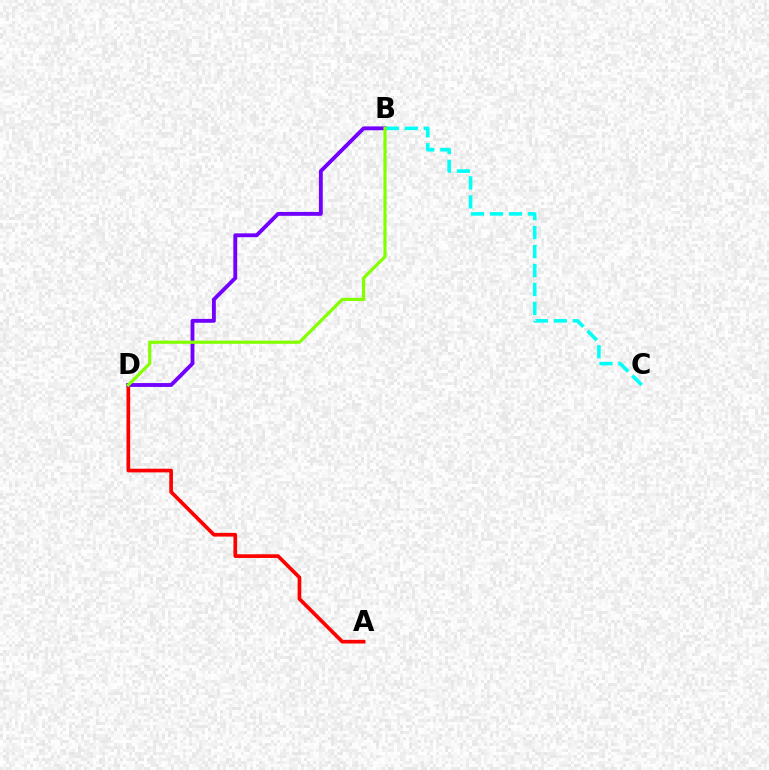{('A', 'D'): [{'color': '#ff0000', 'line_style': 'solid', 'thickness': 2.65}], ('B', 'D'): [{'color': '#7200ff', 'line_style': 'solid', 'thickness': 2.78}, {'color': '#84ff00', 'line_style': 'solid', 'thickness': 2.3}], ('B', 'C'): [{'color': '#00fff6', 'line_style': 'dashed', 'thickness': 2.58}]}